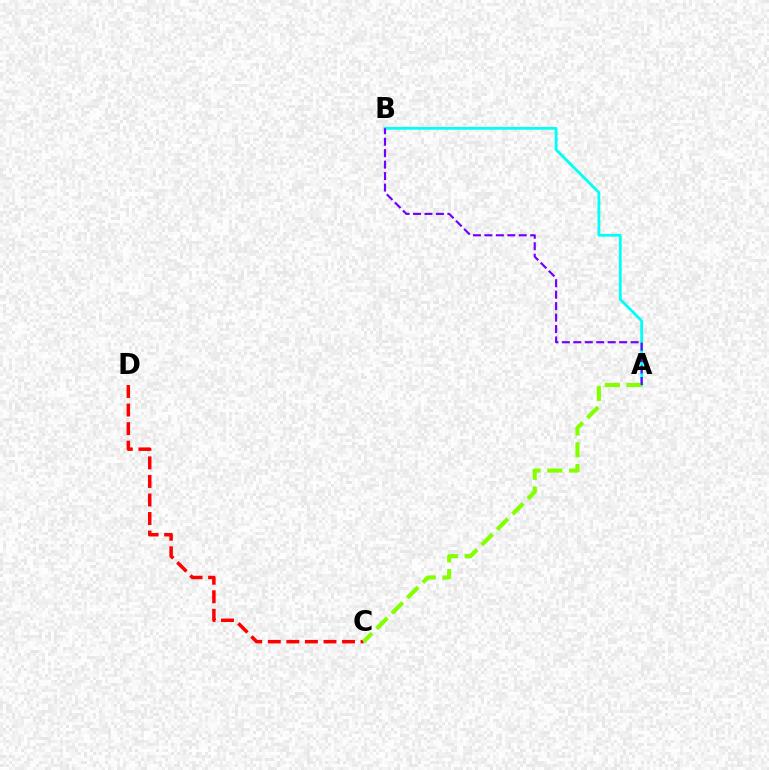{('C', 'D'): [{'color': '#ff0000', 'line_style': 'dashed', 'thickness': 2.52}], ('A', 'B'): [{'color': '#00fff6', 'line_style': 'solid', 'thickness': 2.01}, {'color': '#7200ff', 'line_style': 'dashed', 'thickness': 1.56}], ('A', 'C'): [{'color': '#84ff00', 'line_style': 'dashed', 'thickness': 2.96}]}